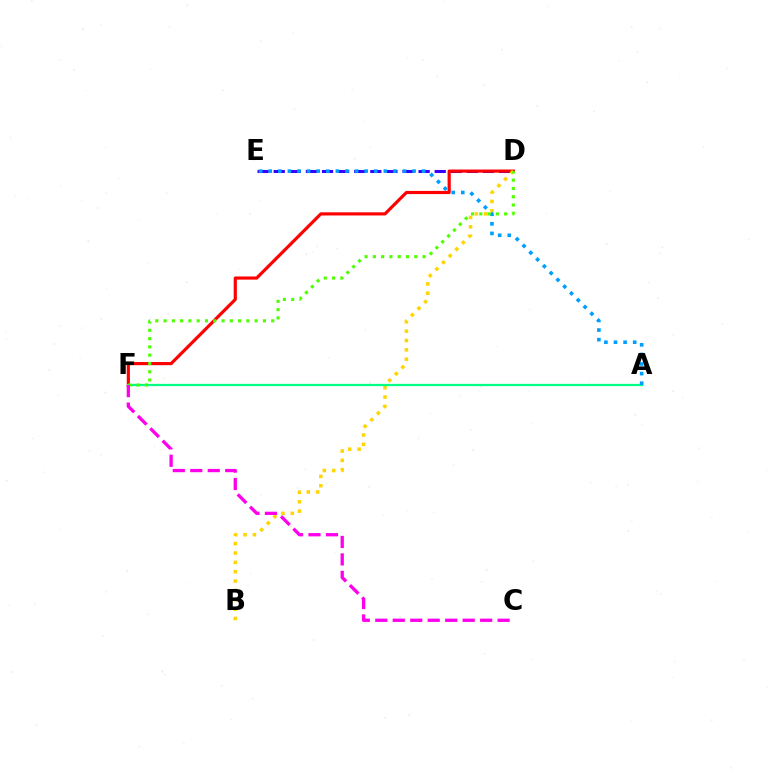{('D', 'E'): [{'color': '#3700ff', 'line_style': 'dashed', 'thickness': 2.19}], ('D', 'F'): [{'color': '#ff0000', 'line_style': 'solid', 'thickness': 2.28}, {'color': '#4fff00', 'line_style': 'dotted', 'thickness': 2.25}], ('B', 'D'): [{'color': '#ffd500', 'line_style': 'dotted', 'thickness': 2.54}], ('A', 'F'): [{'color': '#00ff86', 'line_style': 'solid', 'thickness': 1.63}], ('A', 'E'): [{'color': '#009eff', 'line_style': 'dotted', 'thickness': 2.61}], ('C', 'F'): [{'color': '#ff00ed', 'line_style': 'dashed', 'thickness': 2.37}]}